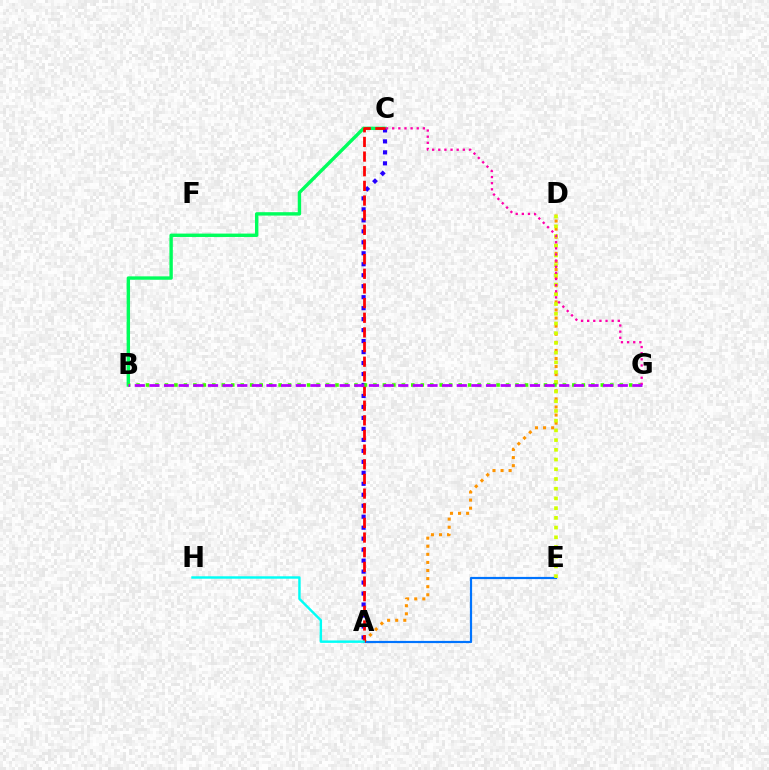{('B', 'C'): [{'color': '#00ff5c', 'line_style': 'solid', 'thickness': 2.44}], ('A', 'D'): [{'color': '#ff9400', 'line_style': 'dotted', 'thickness': 2.2}], ('A', 'C'): [{'color': '#2500ff', 'line_style': 'dotted', 'thickness': 2.98}, {'color': '#ff0000', 'line_style': 'dashed', 'thickness': 1.99}], ('A', 'E'): [{'color': '#0074ff', 'line_style': 'solid', 'thickness': 1.58}], ('D', 'E'): [{'color': '#d1ff00', 'line_style': 'dotted', 'thickness': 2.64}], ('B', 'G'): [{'color': '#3dff00', 'line_style': 'dotted', 'thickness': 2.57}, {'color': '#b900ff', 'line_style': 'dashed', 'thickness': 1.99}], ('A', 'H'): [{'color': '#00fff6', 'line_style': 'solid', 'thickness': 1.75}], ('C', 'G'): [{'color': '#ff00ac', 'line_style': 'dotted', 'thickness': 1.67}]}